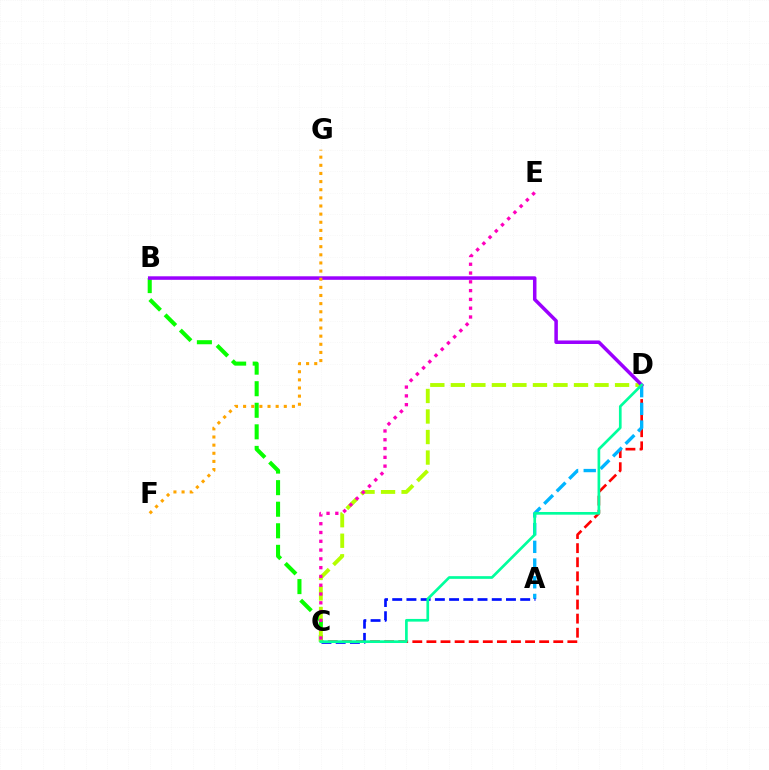{('B', 'C'): [{'color': '#08ff00', 'line_style': 'dashed', 'thickness': 2.93}], ('C', 'D'): [{'color': '#ff0000', 'line_style': 'dashed', 'thickness': 1.91}, {'color': '#b3ff00', 'line_style': 'dashed', 'thickness': 2.79}, {'color': '#00ff9d', 'line_style': 'solid', 'thickness': 1.94}], ('A', 'D'): [{'color': '#00b5ff', 'line_style': 'dashed', 'thickness': 2.41}], ('A', 'C'): [{'color': '#0010ff', 'line_style': 'dashed', 'thickness': 1.93}], ('C', 'E'): [{'color': '#ff00bd', 'line_style': 'dotted', 'thickness': 2.39}], ('B', 'D'): [{'color': '#9b00ff', 'line_style': 'solid', 'thickness': 2.53}], ('F', 'G'): [{'color': '#ffa500', 'line_style': 'dotted', 'thickness': 2.21}]}